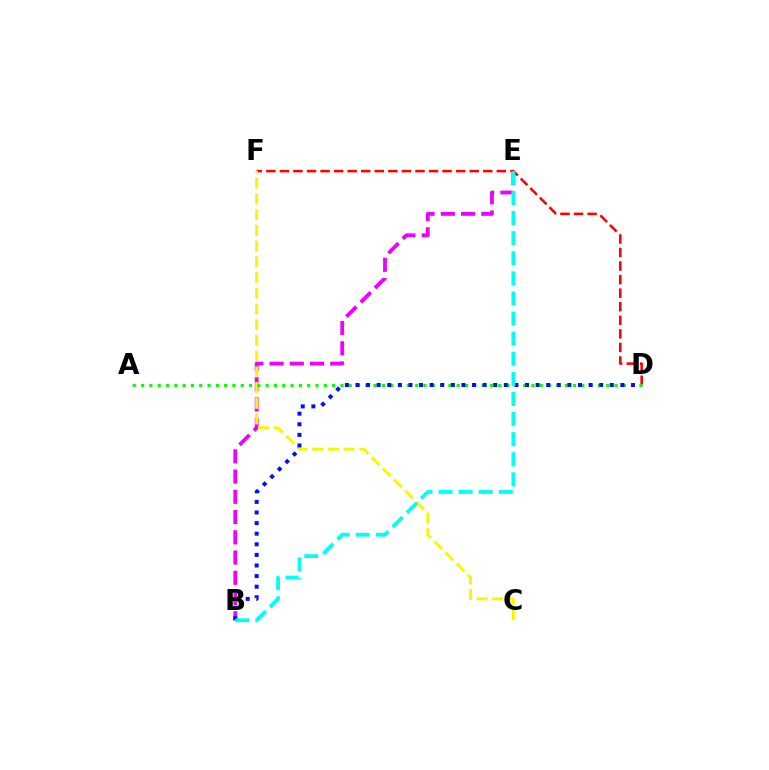{('D', 'F'): [{'color': '#ff0000', 'line_style': 'dashed', 'thickness': 1.84}], ('B', 'E'): [{'color': '#ee00ff', 'line_style': 'dashed', 'thickness': 2.75}, {'color': '#00fff6', 'line_style': 'dashed', 'thickness': 2.73}], ('C', 'F'): [{'color': '#fcf500', 'line_style': 'dashed', 'thickness': 2.14}], ('A', 'D'): [{'color': '#08ff00', 'line_style': 'dotted', 'thickness': 2.26}], ('B', 'D'): [{'color': '#0010ff', 'line_style': 'dotted', 'thickness': 2.88}]}